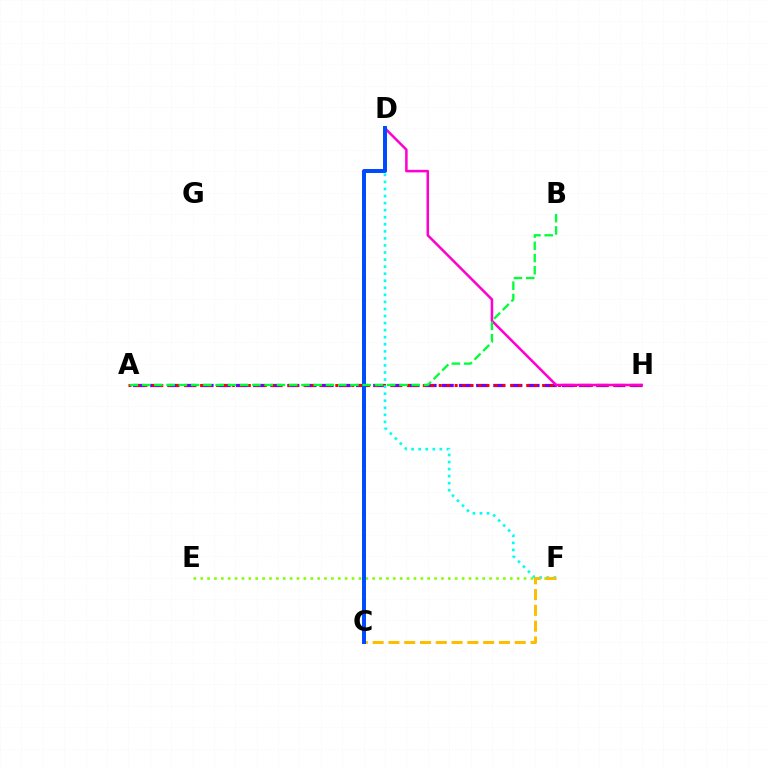{('A', 'H'): [{'color': '#7200ff', 'line_style': 'dashed', 'thickness': 2.33}, {'color': '#ff0000', 'line_style': 'dotted', 'thickness': 2.16}], ('E', 'F'): [{'color': '#84ff00', 'line_style': 'dotted', 'thickness': 1.87}], ('D', 'F'): [{'color': '#00fff6', 'line_style': 'dotted', 'thickness': 1.92}], ('D', 'H'): [{'color': '#ff00cf', 'line_style': 'solid', 'thickness': 1.83}], ('C', 'F'): [{'color': '#ffbd00', 'line_style': 'dashed', 'thickness': 2.15}], ('C', 'D'): [{'color': '#004bff', 'line_style': 'solid', 'thickness': 2.86}], ('A', 'B'): [{'color': '#00ff39', 'line_style': 'dashed', 'thickness': 1.66}]}